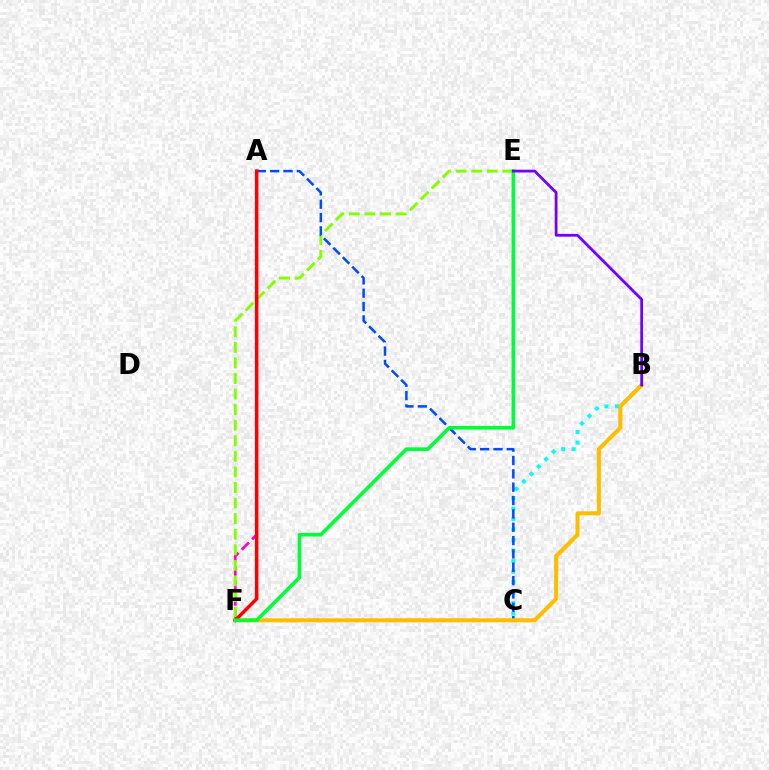{('B', 'C'): [{'color': '#00fff6', 'line_style': 'dotted', 'thickness': 2.86}], ('A', 'F'): [{'color': '#ff00cf', 'line_style': 'dashed', 'thickness': 1.99}, {'color': '#ff0000', 'line_style': 'solid', 'thickness': 2.53}], ('E', 'F'): [{'color': '#84ff00', 'line_style': 'dashed', 'thickness': 2.12}, {'color': '#00ff39', 'line_style': 'solid', 'thickness': 2.61}], ('A', 'C'): [{'color': '#004bff', 'line_style': 'dashed', 'thickness': 1.81}], ('B', 'F'): [{'color': '#ffbd00', 'line_style': 'solid', 'thickness': 2.91}], ('B', 'E'): [{'color': '#7200ff', 'line_style': 'solid', 'thickness': 1.99}]}